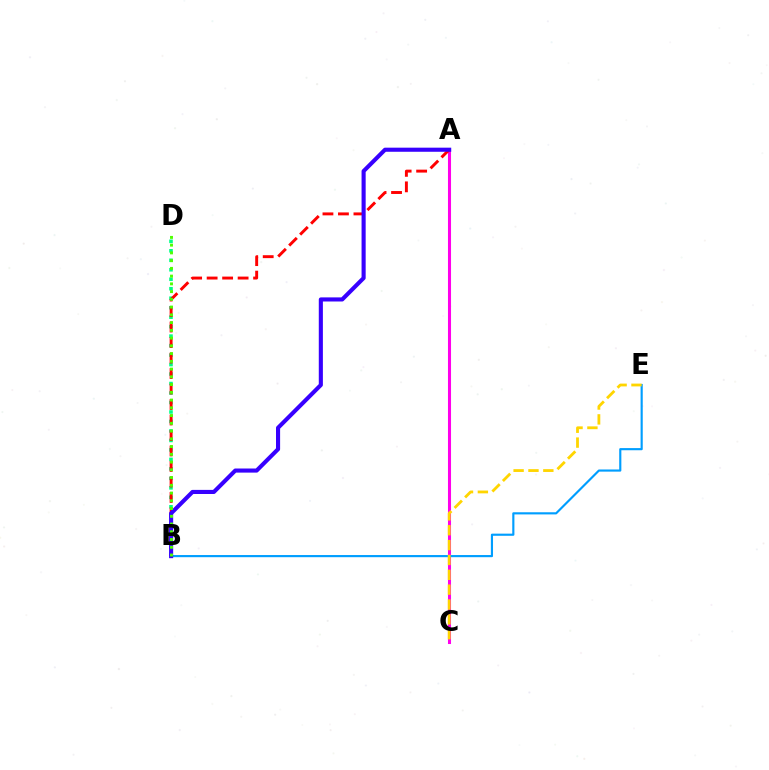{('B', 'D'): [{'color': '#00ff86', 'line_style': 'dotted', 'thickness': 2.58}, {'color': '#4fff00', 'line_style': 'dotted', 'thickness': 2.1}], ('A', 'C'): [{'color': '#ff00ed', 'line_style': 'solid', 'thickness': 2.2}], ('B', 'E'): [{'color': '#009eff', 'line_style': 'solid', 'thickness': 1.55}], ('A', 'B'): [{'color': '#ff0000', 'line_style': 'dashed', 'thickness': 2.1}, {'color': '#3700ff', 'line_style': 'solid', 'thickness': 2.95}], ('C', 'E'): [{'color': '#ffd500', 'line_style': 'dashed', 'thickness': 2.02}]}